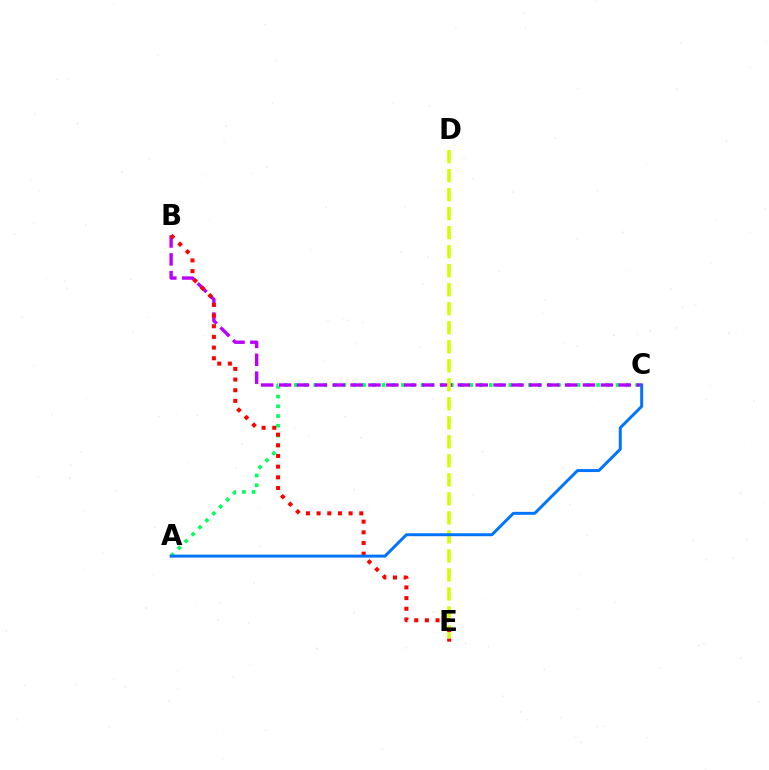{('A', 'C'): [{'color': '#00ff5c', 'line_style': 'dotted', 'thickness': 2.65}, {'color': '#0074ff', 'line_style': 'solid', 'thickness': 2.14}], ('B', 'C'): [{'color': '#b900ff', 'line_style': 'dashed', 'thickness': 2.43}], ('D', 'E'): [{'color': '#d1ff00', 'line_style': 'dashed', 'thickness': 2.58}], ('B', 'E'): [{'color': '#ff0000', 'line_style': 'dotted', 'thickness': 2.9}]}